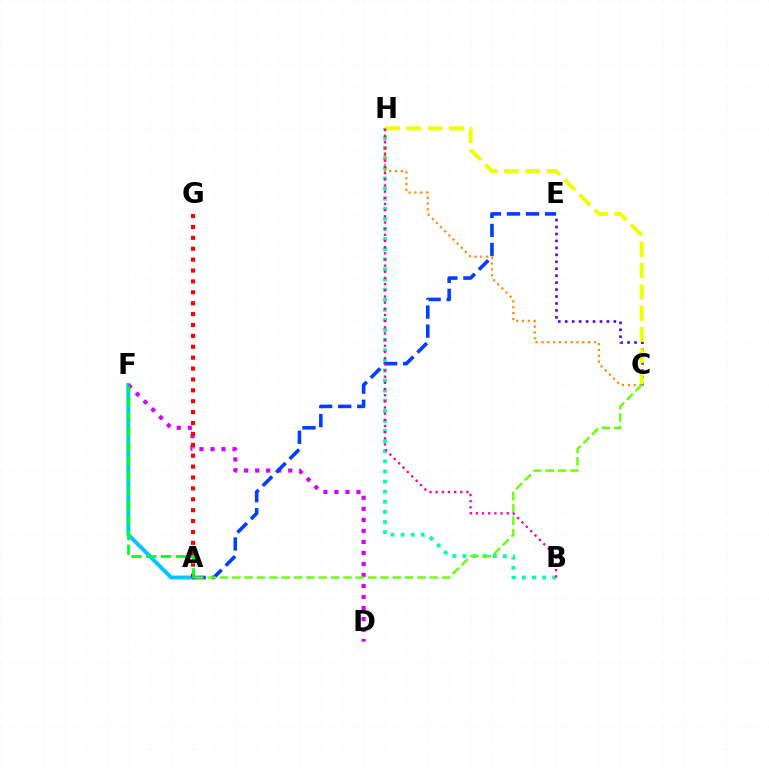{('A', 'F'): [{'color': '#00c7ff', 'line_style': 'solid', 'thickness': 2.83}, {'color': '#00ff27', 'line_style': 'dashed', 'thickness': 2.01}], ('C', 'E'): [{'color': '#4f00ff', 'line_style': 'dotted', 'thickness': 1.89}], ('C', 'H'): [{'color': '#eeff00', 'line_style': 'dashed', 'thickness': 2.9}, {'color': '#ff8800', 'line_style': 'dotted', 'thickness': 1.58}], ('D', 'F'): [{'color': '#d600ff', 'line_style': 'dotted', 'thickness': 2.99}], ('B', 'H'): [{'color': '#00ffaf', 'line_style': 'dotted', 'thickness': 2.75}, {'color': '#ff00a0', 'line_style': 'dotted', 'thickness': 1.68}], ('A', 'G'): [{'color': '#ff0000', 'line_style': 'dotted', 'thickness': 2.96}], ('A', 'E'): [{'color': '#003fff', 'line_style': 'dashed', 'thickness': 2.59}], ('A', 'C'): [{'color': '#66ff00', 'line_style': 'dashed', 'thickness': 1.68}]}